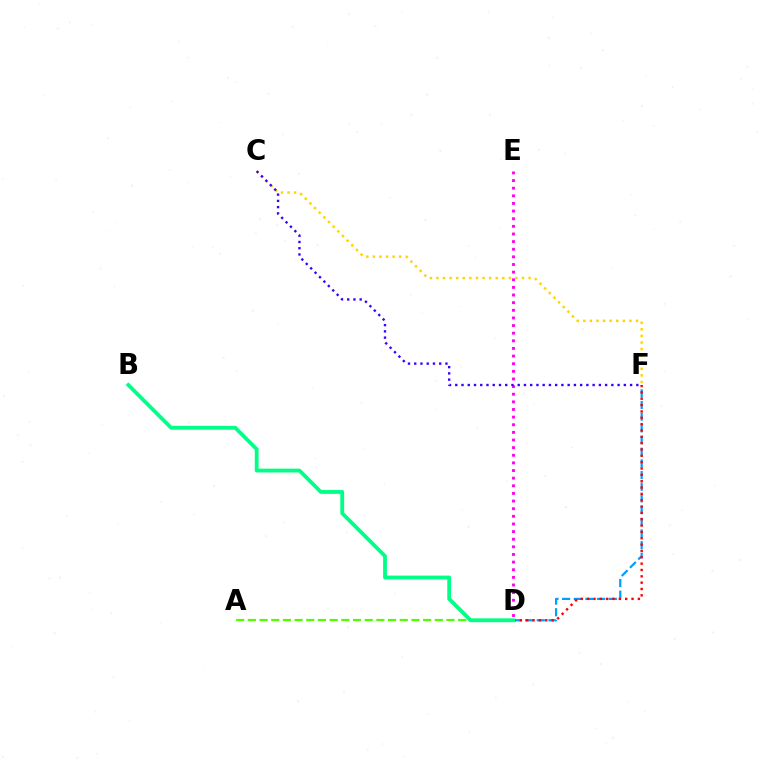{('D', 'F'): [{'color': '#009eff', 'line_style': 'dashed', 'thickness': 1.59}, {'color': '#ff0000', 'line_style': 'dotted', 'thickness': 1.72}], ('A', 'D'): [{'color': '#4fff00', 'line_style': 'dashed', 'thickness': 1.59}], ('B', 'D'): [{'color': '#00ff86', 'line_style': 'solid', 'thickness': 2.75}], ('D', 'E'): [{'color': '#ff00ed', 'line_style': 'dotted', 'thickness': 2.07}], ('C', 'F'): [{'color': '#ffd500', 'line_style': 'dotted', 'thickness': 1.79}, {'color': '#3700ff', 'line_style': 'dotted', 'thickness': 1.7}]}